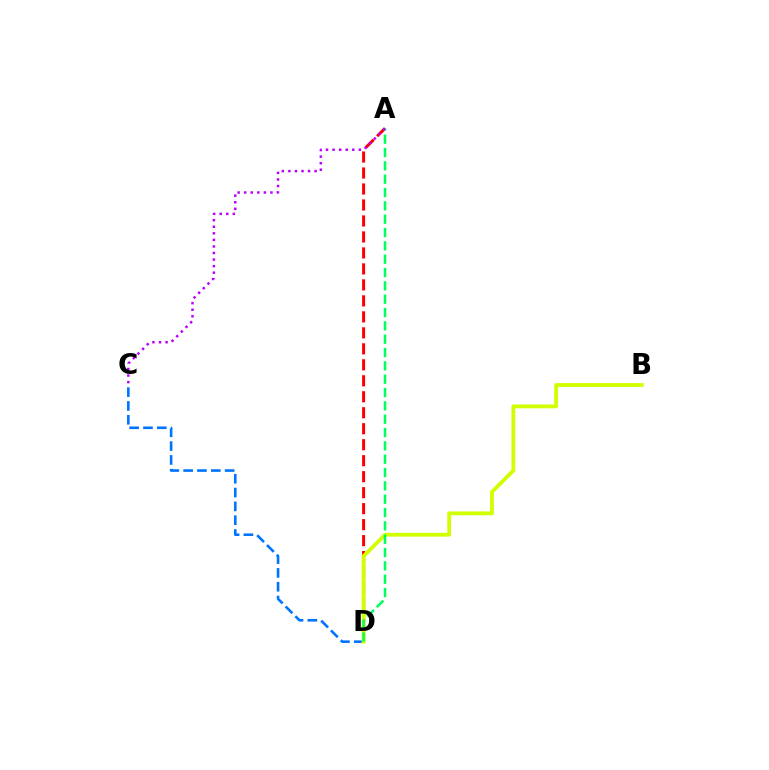{('C', 'D'): [{'color': '#0074ff', 'line_style': 'dashed', 'thickness': 1.88}], ('A', 'D'): [{'color': '#ff0000', 'line_style': 'dashed', 'thickness': 2.17}, {'color': '#00ff5c', 'line_style': 'dashed', 'thickness': 1.81}], ('B', 'D'): [{'color': '#d1ff00', 'line_style': 'solid', 'thickness': 2.75}], ('A', 'C'): [{'color': '#b900ff', 'line_style': 'dotted', 'thickness': 1.78}]}